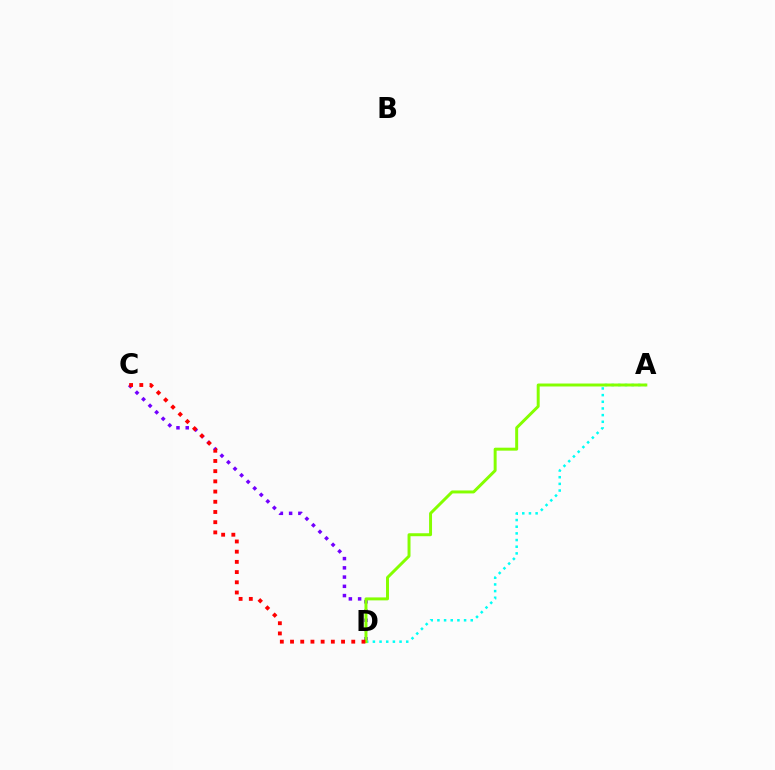{('C', 'D'): [{'color': '#7200ff', 'line_style': 'dotted', 'thickness': 2.51}, {'color': '#ff0000', 'line_style': 'dotted', 'thickness': 2.77}], ('A', 'D'): [{'color': '#00fff6', 'line_style': 'dotted', 'thickness': 1.81}, {'color': '#84ff00', 'line_style': 'solid', 'thickness': 2.13}]}